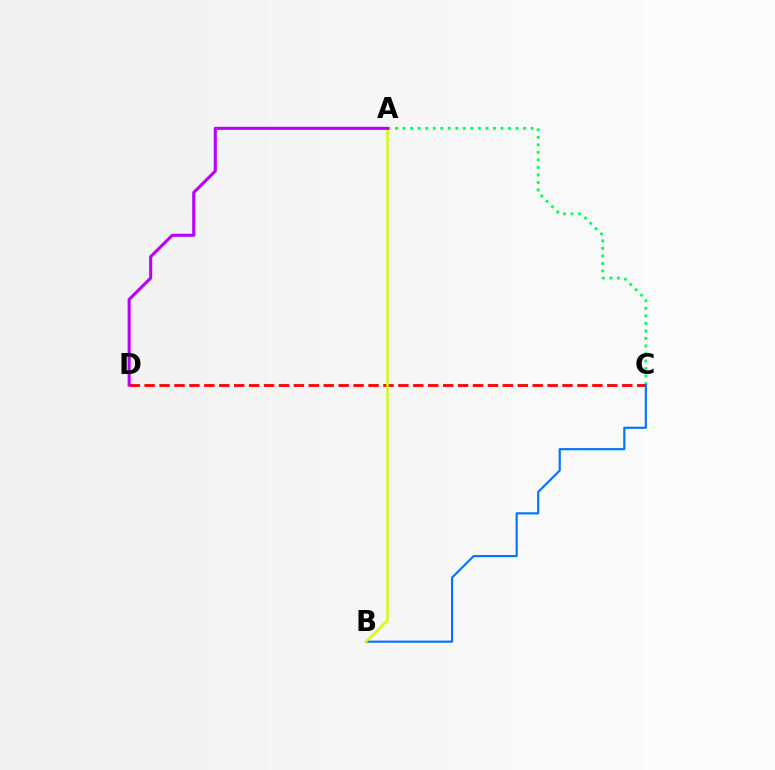{('A', 'C'): [{'color': '#00ff5c', 'line_style': 'dotted', 'thickness': 2.05}], ('C', 'D'): [{'color': '#ff0000', 'line_style': 'dashed', 'thickness': 2.03}], ('B', 'C'): [{'color': '#0074ff', 'line_style': 'solid', 'thickness': 1.55}], ('A', 'B'): [{'color': '#d1ff00', 'line_style': 'solid', 'thickness': 1.74}], ('A', 'D'): [{'color': '#b900ff', 'line_style': 'solid', 'thickness': 2.22}]}